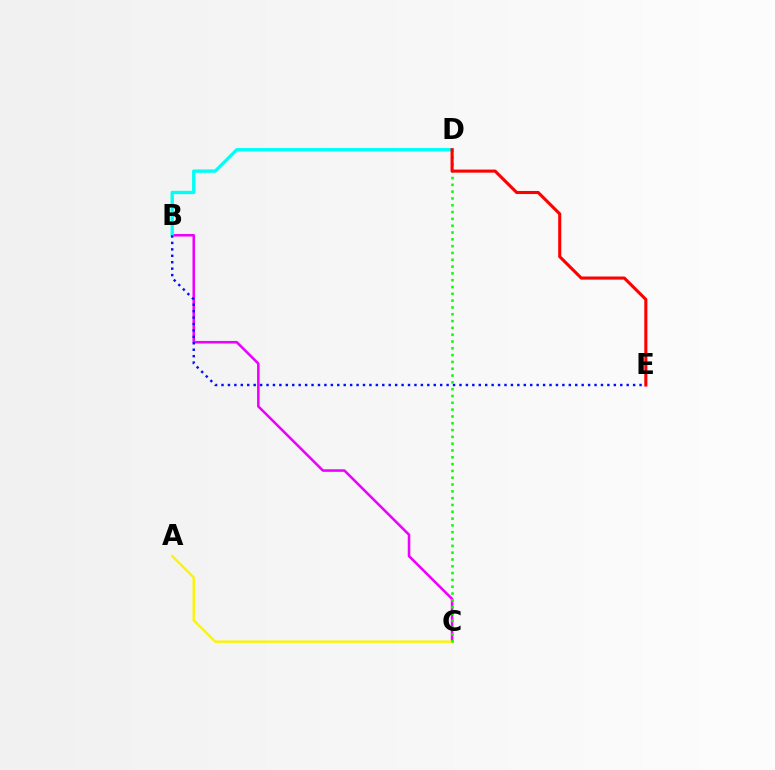{('B', 'C'): [{'color': '#ee00ff', 'line_style': 'solid', 'thickness': 1.84}], ('B', 'D'): [{'color': '#00fff6', 'line_style': 'solid', 'thickness': 2.41}], ('B', 'E'): [{'color': '#0010ff', 'line_style': 'dotted', 'thickness': 1.75}], ('A', 'C'): [{'color': '#fcf500', 'line_style': 'solid', 'thickness': 1.72}], ('C', 'D'): [{'color': '#08ff00', 'line_style': 'dotted', 'thickness': 1.85}], ('D', 'E'): [{'color': '#ff0000', 'line_style': 'solid', 'thickness': 2.23}]}